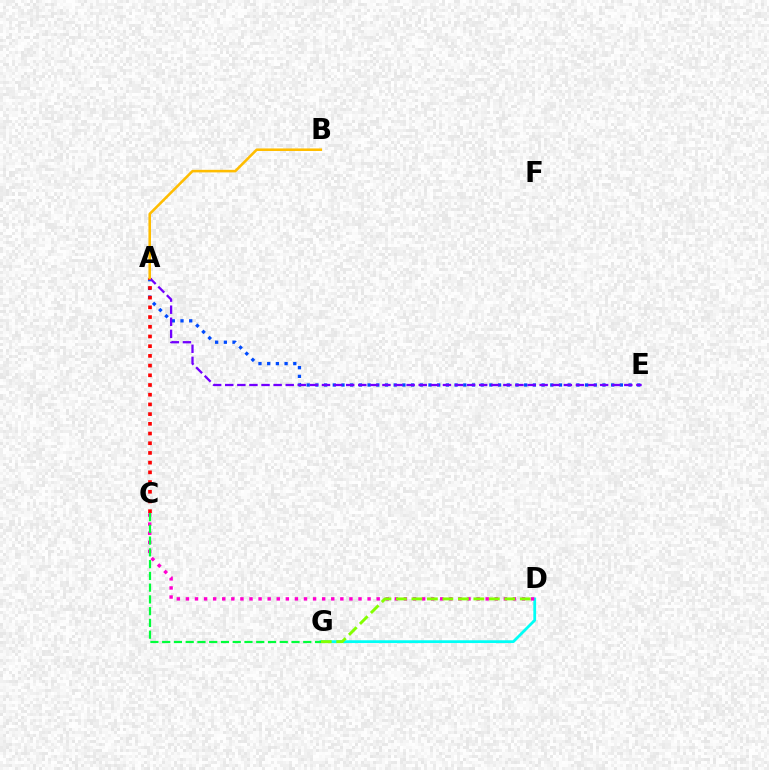{('A', 'E'): [{'color': '#004bff', 'line_style': 'dotted', 'thickness': 2.36}, {'color': '#7200ff', 'line_style': 'dashed', 'thickness': 1.64}], ('D', 'G'): [{'color': '#00fff6', 'line_style': 'solid', 'thickness': 2.0}, {'color': '#84ff00', 'line_style': 'dashed', 'thickness': 2.1}], ('A', 'C'): [{'color': '#ff0000', 'line_style': 'dotted', 'thickness': 2.64}], ('C', 'D'): [{'color': '#ff00cf', 'line_style': 'dotted', 'thickness': 2.47}], ('A', 'B'): [{'color': '#ffbd00', 'line_style': 'solid', 'thickness': 1.84}], ('C', 'G'): [{'color': '#00ff39', 'line_style': 'dashed', 'thickness': 1.6}]}